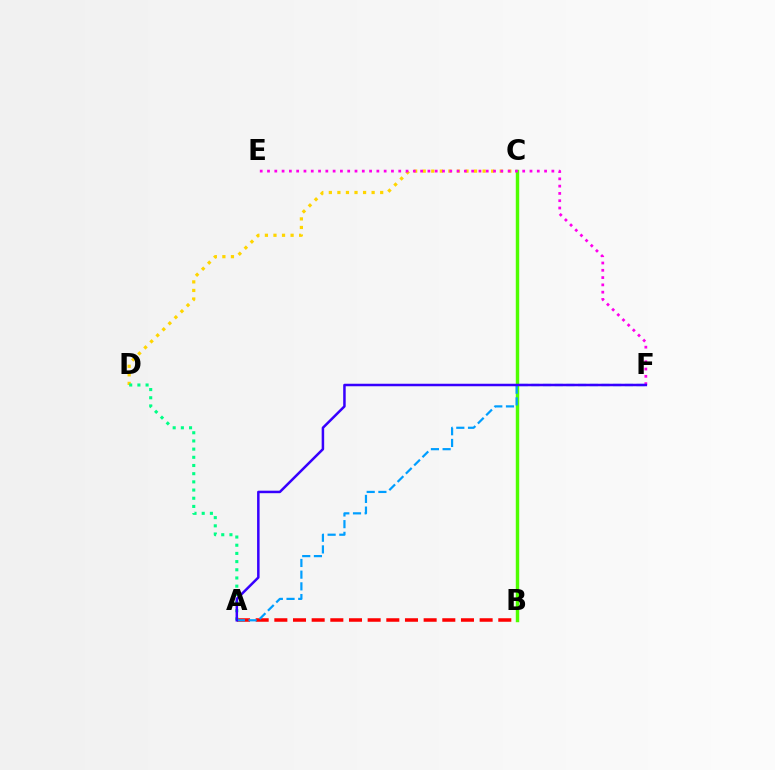{('C', 'D'): [{'color': '#ffd500', 'line_style': 'dotted', 'thickness': 2.33}], ('A', 'B'): [{'color': '#ff0000', 'line_style': 'dashed', 'thickness': 2.54}], ('B', 'C'): [{'color': '#4fff00', 'line_style': 'solid', 'thickness': 2.47}], ('A', 'D'): [{'color': '#00ff86', 'line_style': 'dotted', 'thickness': 2.22}], ('E', 'F'): [{'color': '#ff00ed', 'line_style': 'dotted', 'thickness': 1.98}], ('A', 'F'): [{'color': '#009eff', 'line_style': 'dashed', 'thickness': 1.59}, {'color': '#3700ff', 'line_style': 'solid', 'thickness': 1.8}]}